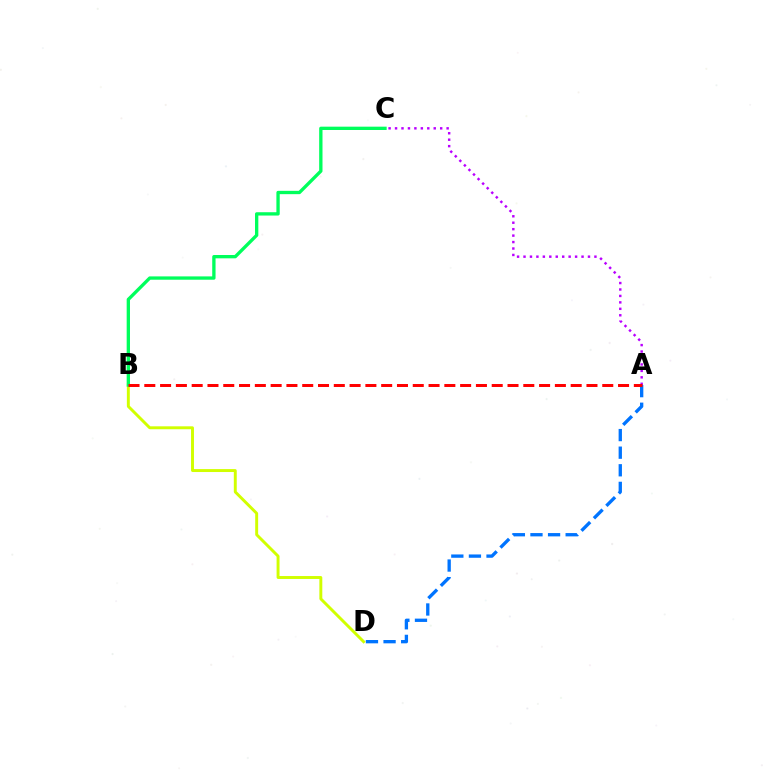{('A', 'D'): [{'color': '#0074ff', 'line_style': 'dashed', 'thickness': 2.39}], ('B', 'D'): [{'color': '#d1ff00', 'line_style': 'solid', 'thickness': 2.11}], ('A', 'C'): [{'color': '#b900ff', 'line_style': 'dotted', 'thickness': 1.75}], ('B', 'C'): [{'color': '#00ff5c', 'line_style': 'solid', 'thickness': 2.39}], ('A', 'B'): [{'color': '#ff0000', 'line_style': 'dashed', 'thickness': 2.15}]}